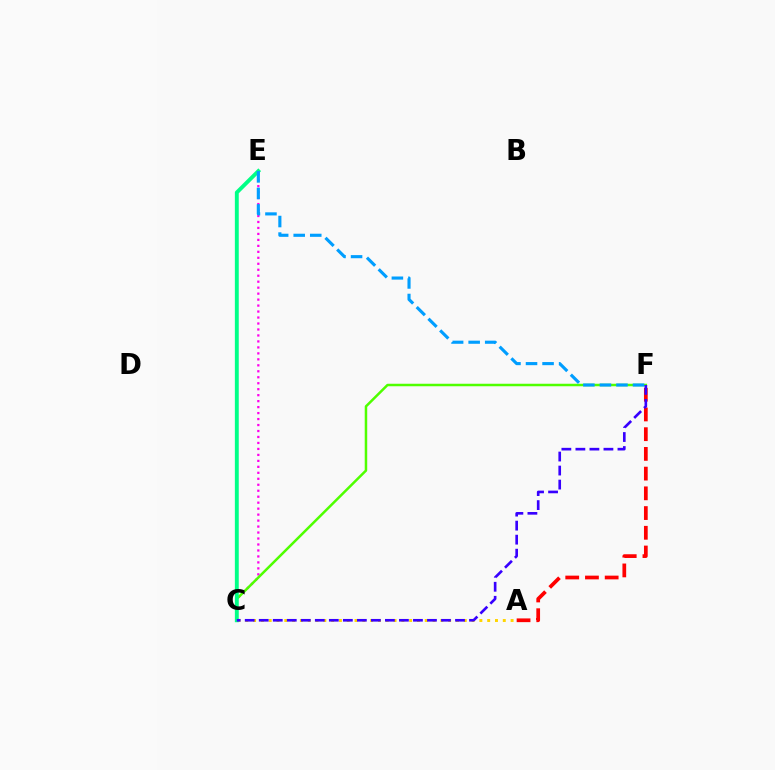{('C', 'E'): [{'color': '#ff00ed', 'line_style': 'dotted', 'thickness': 1.62}, {'color': '#00ff86', 'line_style': 'solid', 'thickness': 2.8}], ('A', 'C'): [{'color': '#ffd500', 'line_style': 'dotted', 'thickness': 2.12}], ('A', 'F'): [{'color': '#ff0000', 'line_style': 'dashed', 'thickness': 2.68}], ('C', 'F'): [{'color': '#4fff00', 'line_style': 'solid', 'thickness': 1.8}, {'color': '#3700ff', 'line_style': 'dashed', 'thickness': 1.9}], ('E', 'F'): [{'color': '#009eff', 'line_style': 'dashed', 'thickness': 2.25}]}